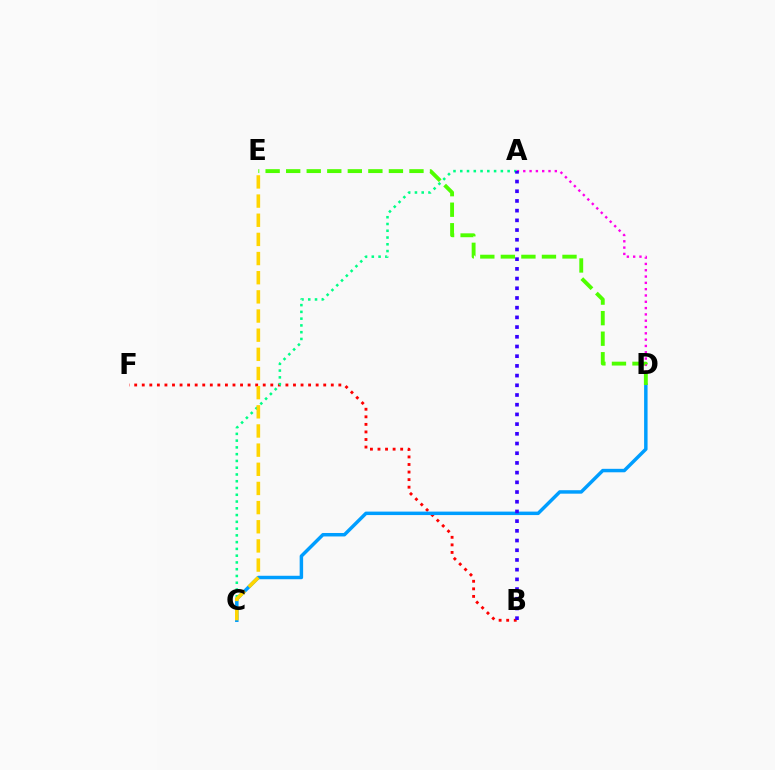{('B', 'F'): [{'color': '#ff0000', 'line_style': 'dotted', 'thickness': 2.05}], ('A', 'D'): [{'color': '#ff00ed', 'line_style': 'dotted', 'thickness': 1.71}], ('A', 'C'): [{'color': '#00ff86', 'line_style': 'dotted', 'thickness': 1.84}], ('C', 'D'): [{'color': '#009eff', 'line_style': 'solid', 'thickness': 2.5}], ('C', 'E'): [{'color': '#ffd500', 'line_style': 'dashed', 'thickness': 2.6}], ('D', 'E'): [{'color': '#4fff00', 'line_style': 'dashed', 'thickness': 2.79}], ('A', 'B'): [{'color': '#3700ff', 'line_style': 'dotted', 'thickness': 2.64}]}